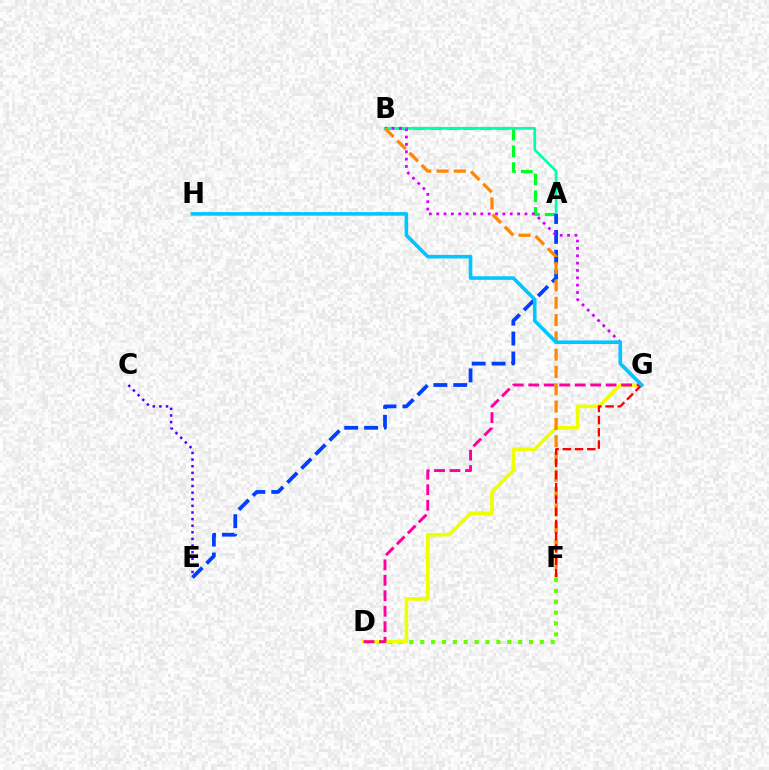{('D', 'F'): [{'color': '#66ff00', 'line_style': 'dotted', 'thickness': 2.95}], ('D', 'G'): [{'color': '#eeff00', 'line_style': 'solid', 'thickness': 2.56}, {'color': '#ff00a0', 'line_style': 'dashed', 'thickness': 2.1}], ('A', 'B'): [{'color': '#00ff27', 'line_style': 'dashed', 'thickness': 2.27}, {'color': '#00ffaf', 'line_style': 'solid', 'thickness': 1.99}], ('A', 'E'): [{'color': '#003fff', 'line_style': 'dashed', 'thickness': 2.7}], ('B', 'G'): [{'color': '#d600ff', 'line_style': 'dotted', 'thickness': 2.0}], ('C', 'E'): [{'color': '#4f00ff', 'line_style': 'dotted', 'thickness': 1.8}], ('B', 'F'): [{'color': '#ff8800', 'line_style': 'dashed', 'thickness': 2.35}], ('F', 'G'): [{'color': '#ff0000', 'line_style': 'dashed', 'thickness': 1.66}], ('G', 'H'): [{'color': '#00c7ff', 'line_style': 'solid', 'thickness': 2.59}]}